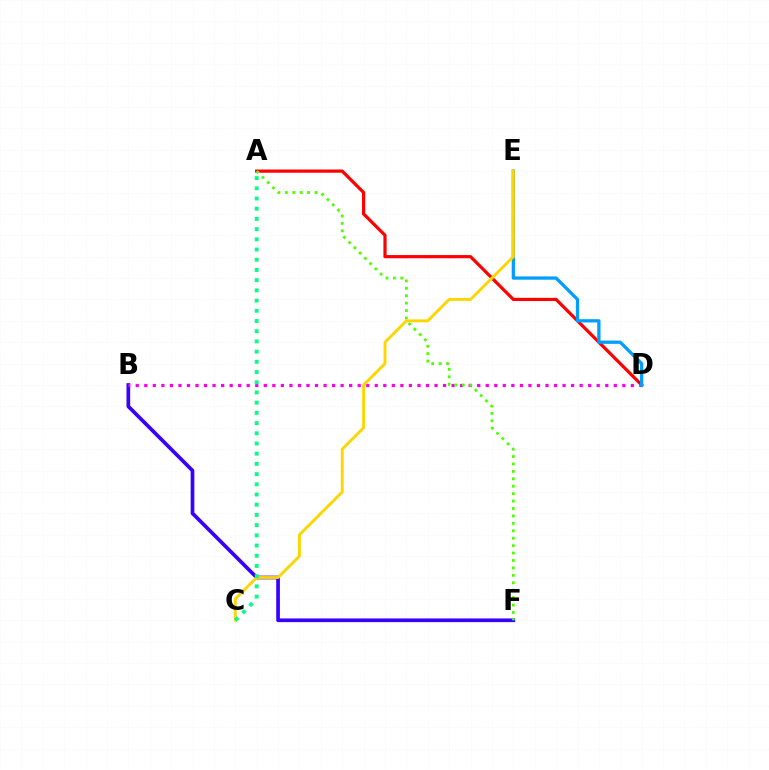{('B', 'F'): [{'color': '#3700ff', 'line_style': 'solid', 'thickness': 2.65}], ('A', 'D'): [{'color': '#ff0000', 'line_style': 'solid', 'thickness': 2.3}], ('B', 'D'): [{'color': '#ff00ed', 'line_style': 'dotted', 'thickness': 2.32}], ('D', 'E'): [{'color': '#009eff', 'line_style': 'solid', 'thickness': 2.36}], ('A', 'F'): [{'color': '#4fff00', 'line_style': 'dotted', 'thickness': 2.02}], ('C', 'E'): [{'color': '#ffd500', 'line_style': 'solid', 'thickness': 2.08}], ('A', 'C'): [{'color': '#00ff86', 'line_style': 'dotted', 'thickness': 2.77}]}